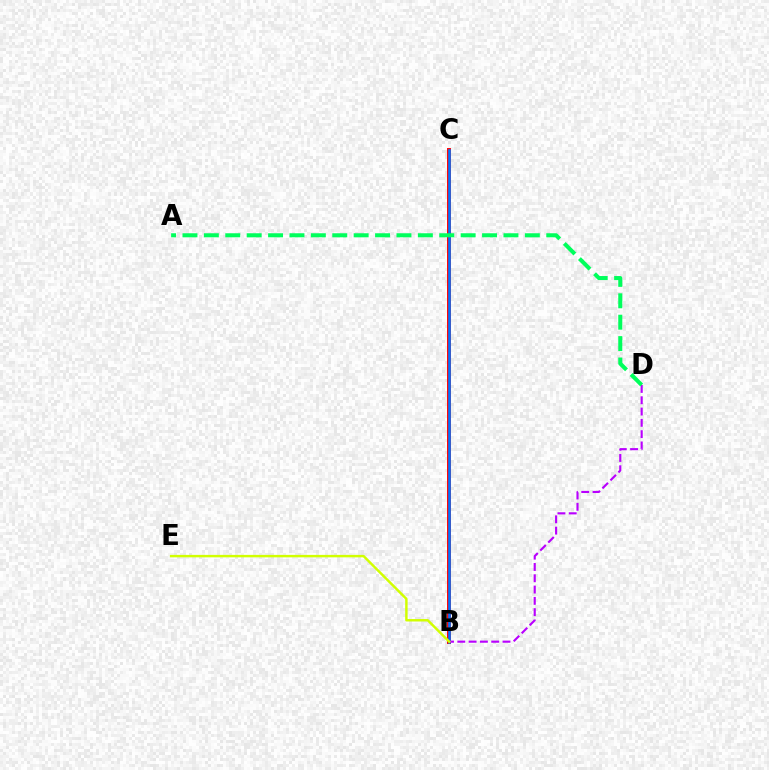{('B', 'C'): [{'color': '#ff0000', 'line_style': 'solid', 'thickness': 2.82}, {'color': '#0074ff', 'line_style': 'solid', 'thickness': 1.85}], ('B', 'D'): [{'color': '#b900ff', 'line_style': 'dashed', 'thickness': 1.54}], ('A', 'D'): [{'color': '#00ff5c', 'line_style': 'dashed', 'thickness': 2.91}], ('B', 'E'): [{'color': '#d1ff00', 'line_style': 'solid', 'thickness': 1.76}]}